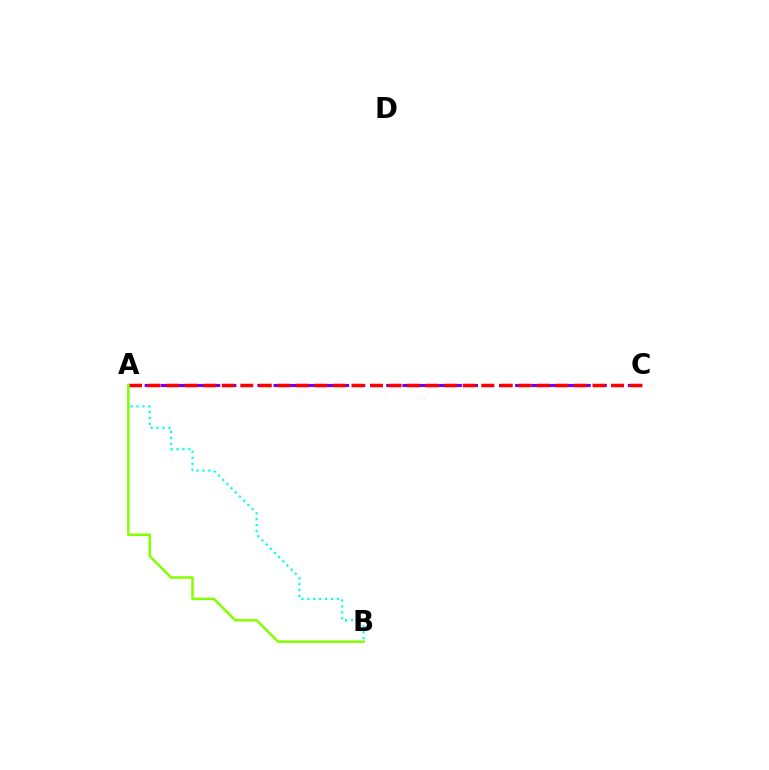{('A', 'C'): [{'color': '#7200ff', 'line_style': 'dashed', 'thickness': 2.19}, {'color': '#ff0000', 'line_style': 'dashed', 'thickness': 2.52}], ('A', 'B'): [{'color': '#00fff6', 'line_style': 'dotted', 'thickness': 1.61}, {'color': '#84ff00', 'line_style': 'solid', 'thickness': 1.81}]}